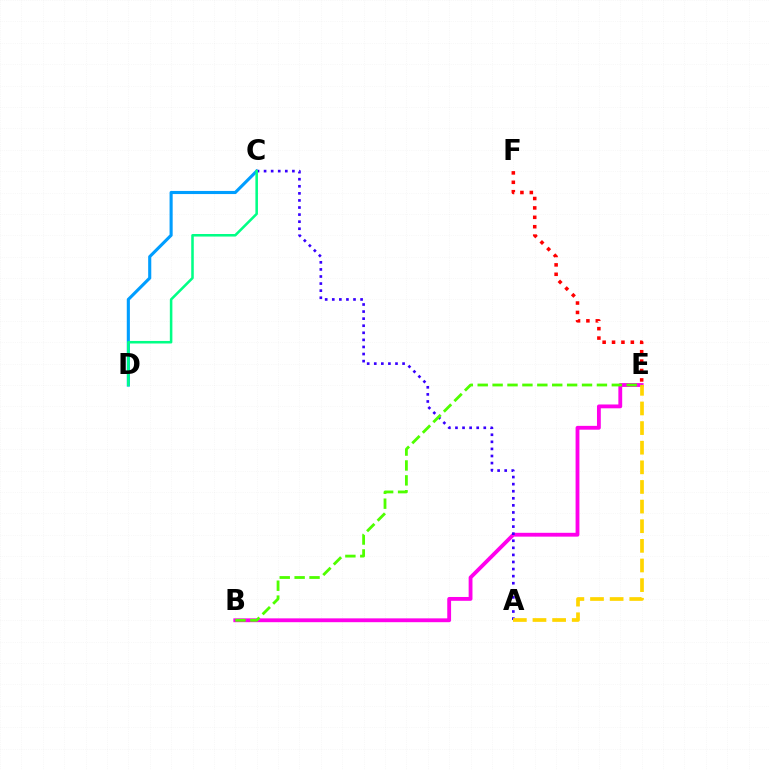{('E', 'F'): [{'color': '#ff0000', 'line_style': 'dotted', 'thickness': 2.55}], ('B', 'E'): [{'color': '#ff00ed', 'line_style': 'solid', 'thickness': 2.76}, {'color': '#4fff00', 'line_style': 'dashed', 'thickness': 2.02}], ('C', 'D'): [{'color': '#009eff', 'line_style': 'solid', 'thickness': 2.24}, {'color': '#00ff86', 'line_style': 'solid', 'thickness': 1.83}], ('A', 'C'): [{'color': '#3700ff', 'line_style': 'dotted', 'thickness': 1.92}], ('A', 'E'): [{'color': '#ffd500', 'line_style': 'dashed', 'thickness': 2.67}]}